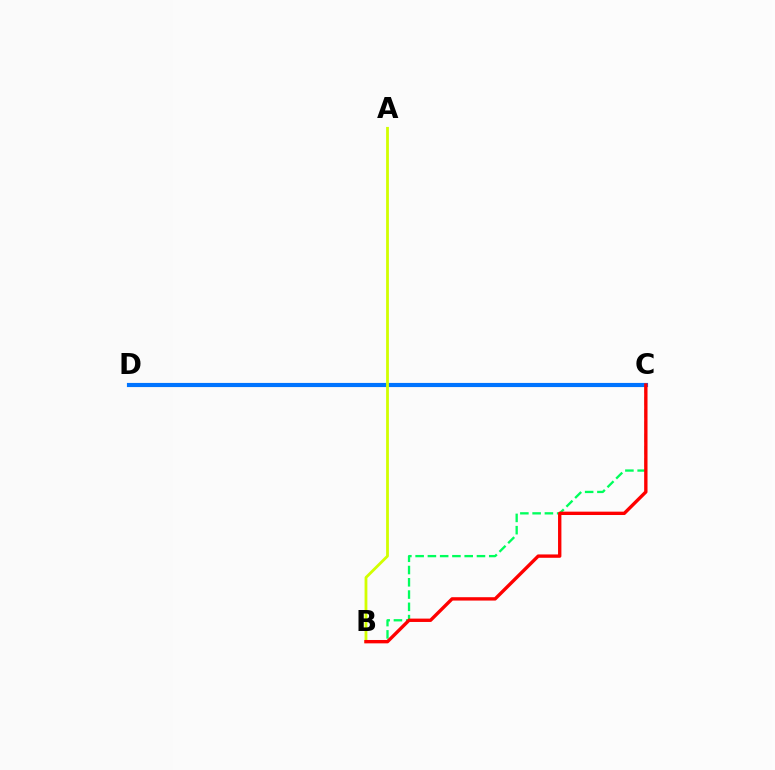{('B', 'C'): [{'color': '#00ff5c', 'line_style': 'dashed', 'thickness': 1.67}, {'color': '#ff0000', 'line_style': 'solid', 'thickness': 2.42}], ('C', 'D'): [{'color': '#b900ff', 'line_style': 'solid', 'thickness': 1.89}, {'color': '#0074ff', 'line_style': 'solid', 'thickness': 2.99}], ('A', 'B'): [{'color': '#d1ff00', 'line_style': 'solid', 'thickness': 2.01}]}